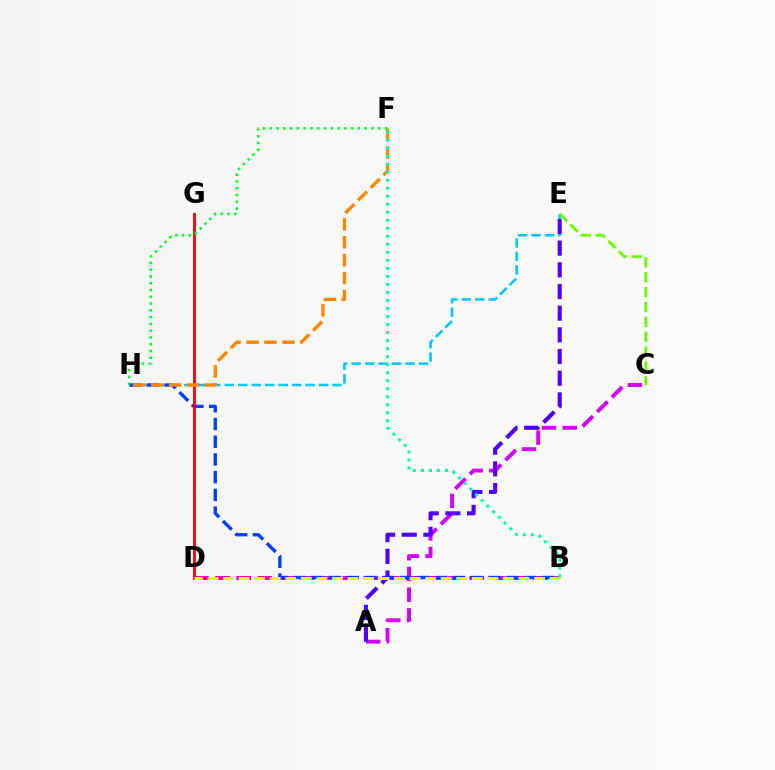{('A', 'C'): [{'color': '#d600ff', 'line_style': 'dashed', 'thickness': 2.81}], ('E', 'H'): [{'color': '#00c7ff', 'line_style': 'dashed', 'thickness': 1.83}], ('B', 'D'): [{'color': '#ff00a0', 'line_style': 'dashed', 'thickness': 2.88}, {'color': '#eeff00', 'line_style': 'dashed', 'thickness': 2.11}], ('B', 'H'): [{'color': '#003fff', 'line_style': 'dashed', 'thickness': 2.41}], ('D', 'G'): [{'color': '#ff0000', 'line_style': 'solid', 'thickness': 2.02}], ('A', 'E'): [{'color': '#4f00ff', 'line_style': 'dashed', 'thickness': 2.95}], ('C', 'E'): [{'color': '#66ff00', 'line_style': 'dashed', 'thickness': 2.02}], ('F', 'H'): [{'color': '#ff8800', 'line_style': 'dashed', 'thickness': 2.44}, {'color': '#00ff27', 'line_style': 'dotted', 'thickness': 1.84}], ('B', 'F'): [{'color': '#00ffaf', 'line_style': 'dotted', 'thickness': 2.18}]}